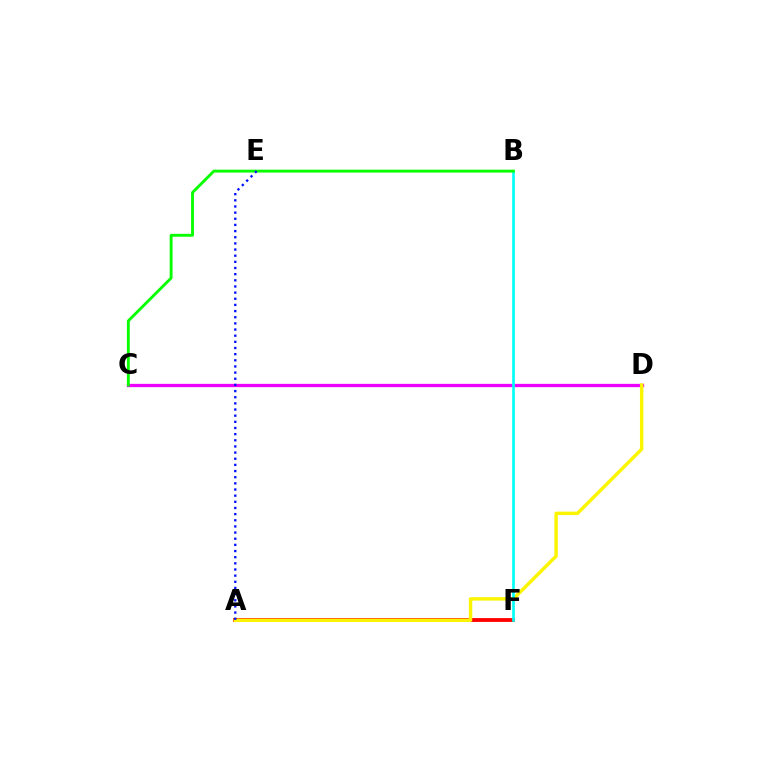{('A', 'F'): [{'color': '#ff0000', 'line_style': 'solid', 'thickness': 2.77}], ('C', 'D'): [{'color': '#ee00ff', 'line_style': 'solid', 'thickness': 2.37}], ('A', 'D'): [{'color': '#fcf500', 'line_style': 'solid', 'thickness': 2.46}], ('B', 'F'): [{'color': '#00fff6', 'line_style': 'solid', 'thickness': 1.9}], ('B', 'C'): [{'color': '#08ff00', 'line_style': 'solid', 'thickness': 2.07}], ('A', 'E'): [{'color': '#0010ff', 'line_style': 'dotted', 'thickness': 1.67}]}